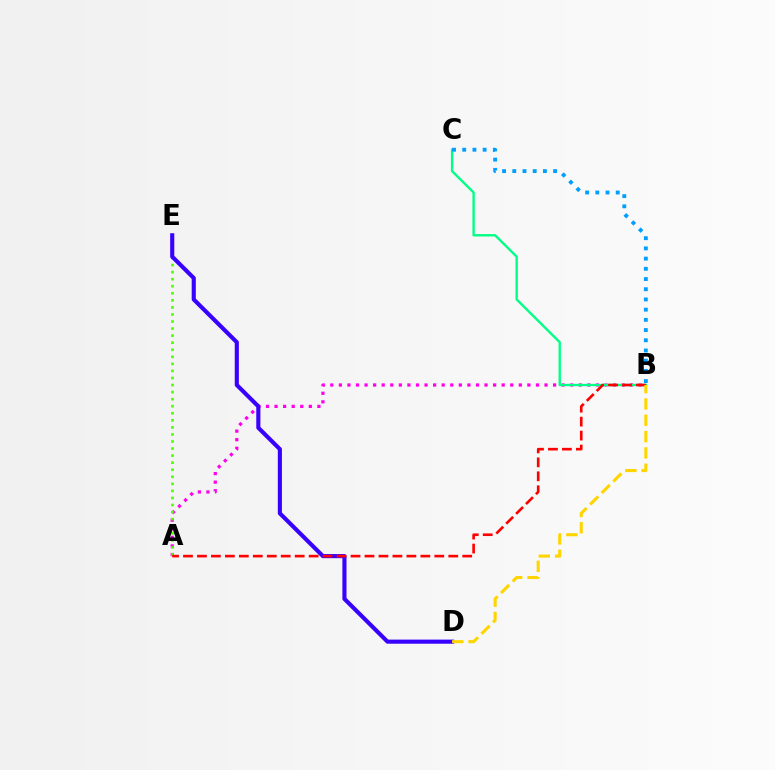{('A', 'B'): [{'color': '#ff00ed', 'line_style': 'dotted', 'thickness': 2.33}, {'color': '#ff0000', 'line_style': 'dashed', 'thickness': 1.9}], ('A', 'E'): [{'color': '#4fff00', 'line_style': 'dotted', 'thickness': 1.92}], ('B', 'C'): [{'color': '#00ff86', 'line_style': 'solid', 'thickness': 1.71}, {'color': '#009eff', 'line_style': 'dotted', 'thickness': 2.77}], ('D', 'E'): [{'color': '#3700ff', 'line_style': 'solid', 'thickness': 2.96}], ('B', 'D'): [{'color': '#ffd500', 'line_style': 'dashed', 'thickness': 2.22}]}